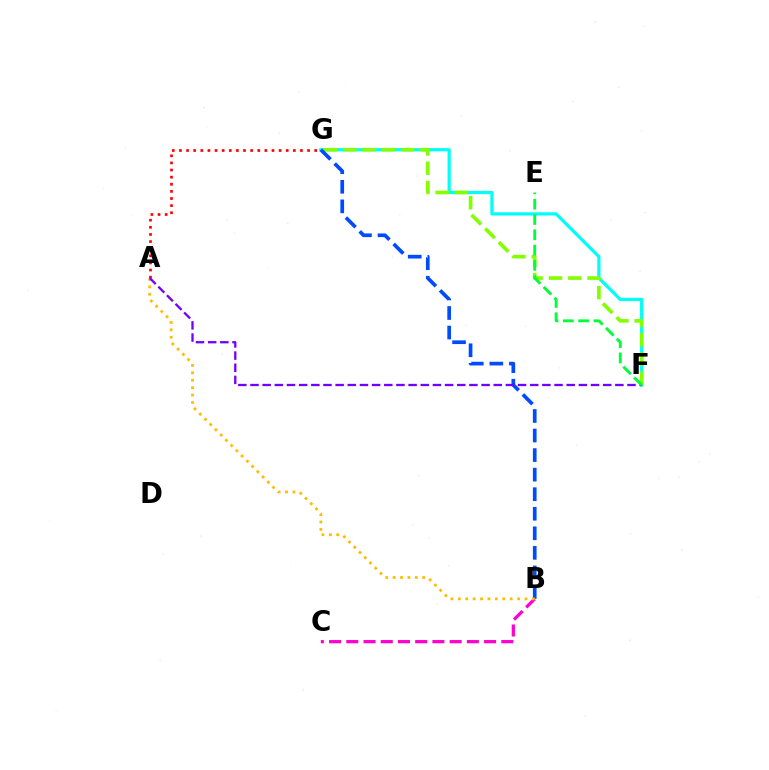{('F', 'G'): [{'color': '#00fff6', 'line_style': 'solid', 'thickness': 2.33}, {'color': '#84ff00', 'line_style': 'dashed', 'thickness': 2.62}], ('B', 'C'): [{'color': '#ff00cf', 'line_style': 'dashed', 'thickness': 2.34}], ('A', 'G'): [{'color': '#ff0000', 'line_style': 'dotted', 'thickness': 1.93}], ('B', 'G'): [{'color': '#004bff', 'line_style': 'dashed', 'thickness': 2.66}], ('A', 'B'): [{'color': '#ffbd00', 'line_style': 'dotted', 'thickness': 2.01}], ('A', 'F'): [{'color': '#7200ff', 'line_style': 'dashed', 'thickness': 1.65}], ('E', 'F'): [{'color': '#00ff39', 'line_style': 'dashed', 'thickness': 2.08}]}